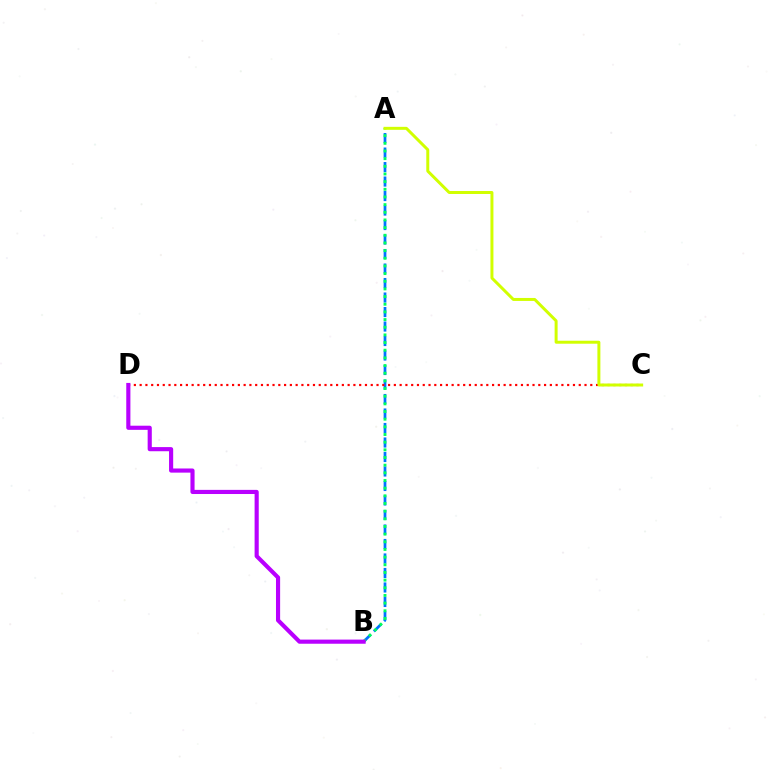{('A', 'B'): [{'color': '#0074ff', 'line_style': 'dashed', 'thickness': 1.97}, {'color': '#00ff5c', 'line_style': 'dotted', 'thickness': 2.08}], ('C', 'D'): [{'color': '#ff0000', 'line_style': 'dotted', 'thickness': 1.57}], ('A', 'C'): [{'color': '#d1ff00', 'line_style': 'solid', 'thickness': 2.14}], ('B', 'D'): [{'color': '#b900ff', 'line_style': 'solid', 'thickness': 2.98}]}